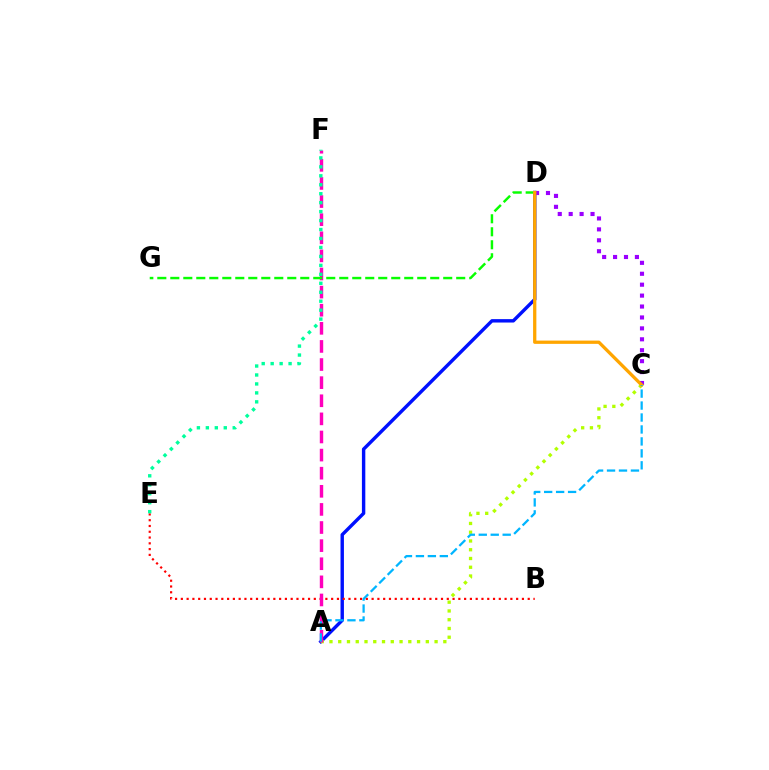{('A', 'D'): [{'color': '#0010ff', 'line_style': 'solid', 'thickness': 2.45}], ('A', 'C'): [{'color': '#b3ff00', 'line_style': 'dotted', 'thickness': 2.38}, {'color': '#00b5ff', 'line_style': 'dashed', 'thickness': 1.62}], ('B', 'E'): [{'color': '#ff0000', 'line_style': 'dotted', 'thickness': 1.57}], ('A', 'F'): [{'color': '#ff00bd', 'line_style': 'dashed', 'thickness': 2.46}], ('E', 'F'): [{'color': '#00ff9d', 'line_style': 'dotted', 'thickness': 2.43}], ('C', 'D'): [{'color': '#9b00ff', 'line_style': 'dotted', 'thickness': 2.97}, {'color': '#ffa500', 'line_style': 'solid', 'thickness': 2.36}], ('D', 'G'): [{'color': '#08ff00', 'line_style': 'dashed', 'thickness': 1.77}]}